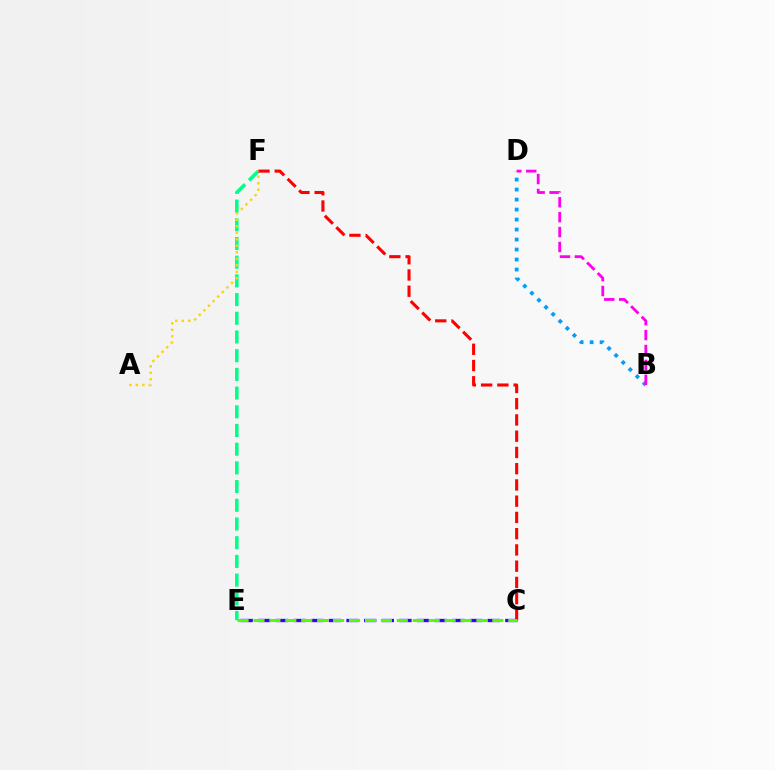{('B', 'D'): [{'color': '#009eff', 'line_style': 'dotted', 'thickness': 2.72}, {'color': '#ff00ed', 'line_style': 'dashed', 'thickness': 2.03}], ('E', 'F'): [{'color': '#00ff86', 'line_style': 'dashed', 'thickness': 2.54}], ('C', 'F'): [{'color': '#ff0000', 'line_style': 'dashed', 'thickness': 2.21}], ('C', 'E'): [{'color': '#3700ff', 'line_style': 'dashed', 'thickness': 2.4}, {'color': '#4fff00', 'line_style': 'dashed', 'thickness': 2.16}], ('A', 'F'): [{'color': '#ffd500', 'line_style': 'dotted', 'thickness': 1.77}]}